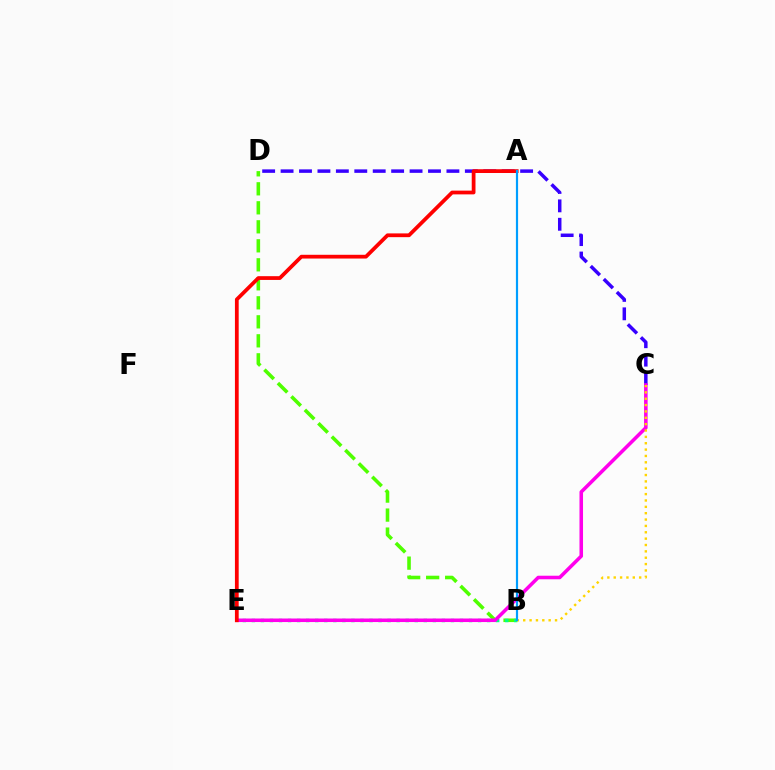{('B', 'D'): [{'color': '#4fff00', 'line_style': 'dashed', 'thickness': 2.58}], ('C', 'D'): [{'color': '#3700ff', 'line_style': 'dashed', 'thickness': 2.5}], ('B', 'E'): [{'color': '#00ff86', 'line_style': 'dotted', 'thickness': 2.46}], ('C', 'E'): [{'color': '#ff00ed', 'line_style': 'solid', 'thickness': 2.55}], ('B', 'C'): [{'color': '#ffd500', 'line_style': 'dotted', 'thickness': 1.73}], ('A', 'E'): [{'color': '#ff0000', 'line_style': 'solid', 'thickness': 2.71}], ('A', 'B'): [{'color': '#009eff', 'line_style': 'solid', 'thickness': 1.57}]}